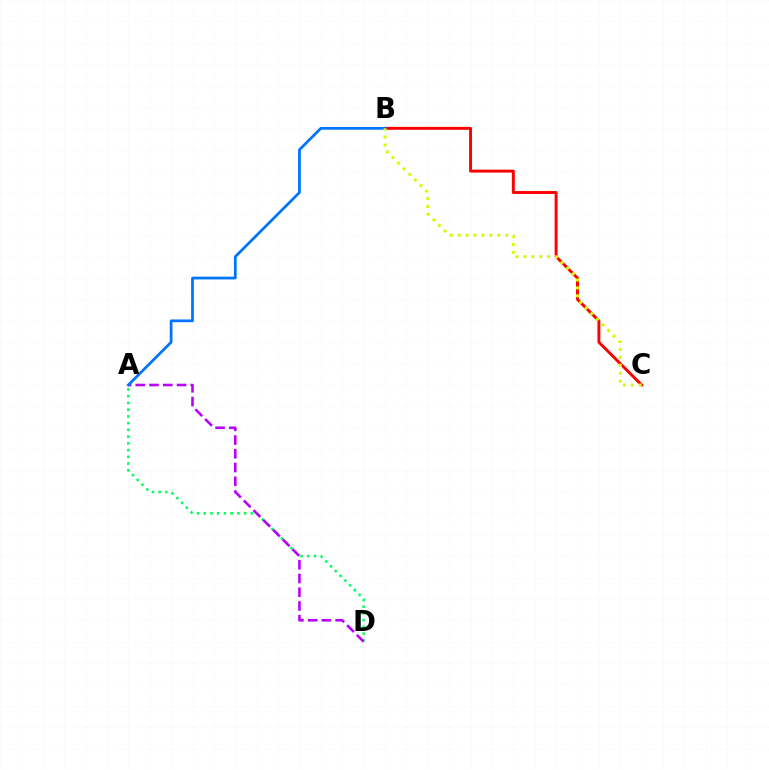{('B', 'C'): [{'color': '#ff0000', 'line_style': 'solid', 'thickness': 2.11}, {'color': '#d1ff00', 'line_style': 'dotted', 'thickness': 2.15}], ('A', 'D'): [{'color': '#00ff5c', 'line_style': 'dotted', 'thickness': 1.83}, {'color': '#b900ff', 'line_style': 'dashed', 'thickness': 1.87}], ('A', 'B'): [{'color': '#0074ff', 'line_style': 'solid', 'thickness': 1.98}]}